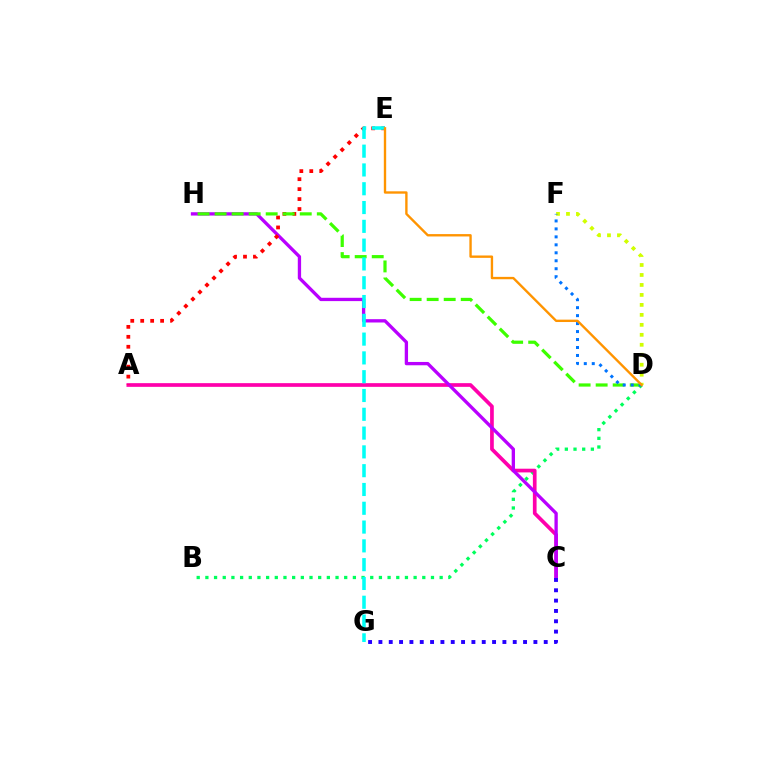{('B', 'D'): [{'color': '#00ff5c', 'line_style': 'dotted', 'thickness': 2.36}], ('A', 'C'): [{'color': '#ff00ac', 'line_style': 'solid', 'thickness': 2.66}], ('C', 'H'): [{'color': '#b900ff', 'line_style': 'solid', 'thickness': 2.39}], ('A', 'E'): [{'color': '#ff0000', 'line_style': 'dotted', 'thickness': 2.7}], ('D', 'H'): [{'color': '#3dff00', 'line_style': 'dashed', 'thickness': 2.31}], ('E', 'G'): [{'color': '#00fff6', 'line_style': 'dashed', 'thickness': 2.55}], ('D', 'F'): [{'color': '#d1ff00', 'line_style': 'dotted', 'thickness': 2.71}, {'color': '#0074ff', 'line_style': 'dotted', 'thickness': 2.16}], ('C', 'G'): [{'color': '#2500ff', 'line_style': 'dotted', 'thickness': 2.81}], ('D', 'E'): [{'color': '#ff9400', 'line_style': 'solid', 'thickness': 1.71}]}